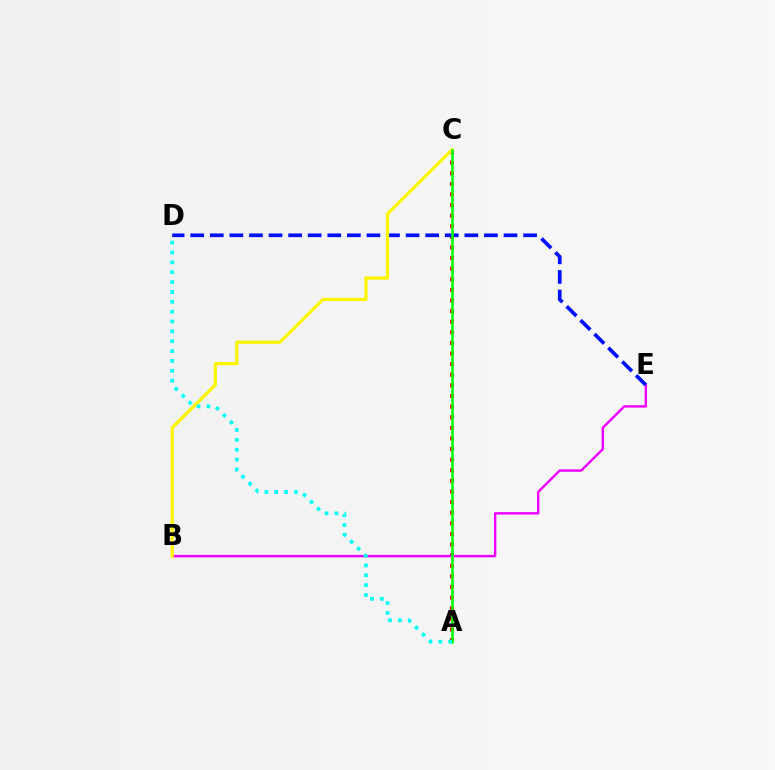{('A', 'C'): [{'color': '#ff0000', 'line_style': 'dotted', 'thickness': 2.88}, {'color': '#08ff00', 'line_style': 'solid', 'thickness': 1.84}], ('B', 'E'): [{'color': '#ee00ff', 'line_style': 'solid', 'thickness': 1.73}], ('D', 'E'): [{'color': '#0010ff', 'line_style': 'dashed', 'thickness': 2.66}], ('B', 'C'): [{'color': '#fcf500', 'line_style': 'solid', 'thickness': 2.34}], ('A', 'D'): [{'color': '#00fff6', 'line_style': 'dotted', 'thickness': 2.68}]}